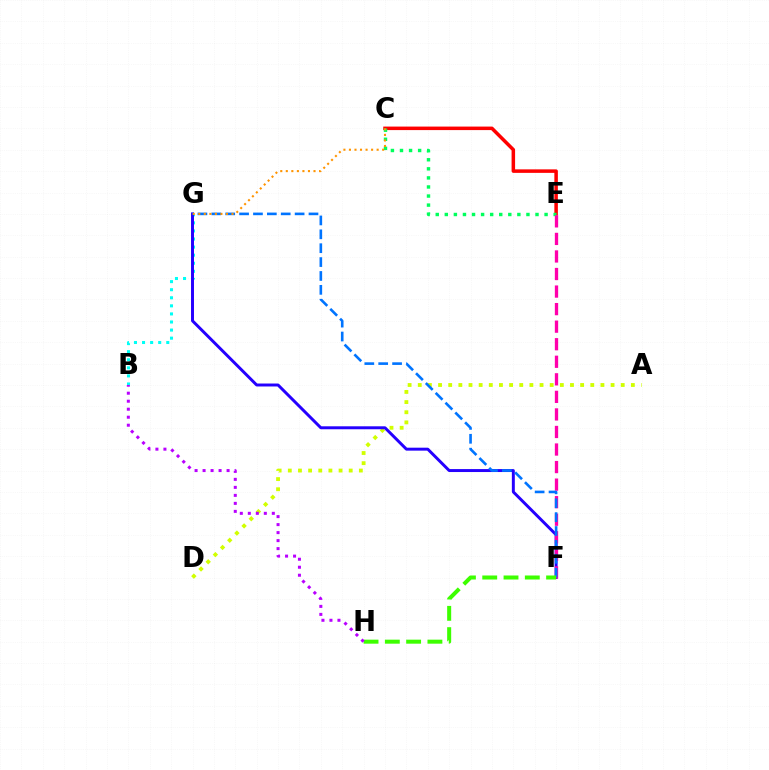{('C', 'E'): [{'color': '#ff0000', 'line_style': 'solid', 'thickness': 2.53}, {'color': '#00ff5c', 'line_style': 'dotted', 'thickness': 2.46}], ('B', 'G'): [{'color': '#00fff6', 'line_style': 'dotted', 'thickness': 2.19}], ('A', 'D'): [{'color': '#d1ff00', 'line_style': 'dotted', 'thickness': 2.76}], ('F', 'G'): [{'color': '#2500ff', 'line_style': 'solid', 'thickness': 2.13}, {'color': '#0074ff', 'line_style': 'dashed', 'thickness': 1.89}], ('E', 'F'): [{'color': '#ff00ac', 'line_style': 'dashed', 'thickness': 2.38}], ('F', 'H'): [{'color': '#3dff00', 'line_style': 'dashed', 'thickness': 2.89}], ('B', 'H'): [{'color': '#b900ff', 'line_style': 'dotted', 'thickness': 2.17}], ('C', 'G'): [{'color': '#ff9400', 'line_style': 'dotted', 'thickness': 1.5}]}